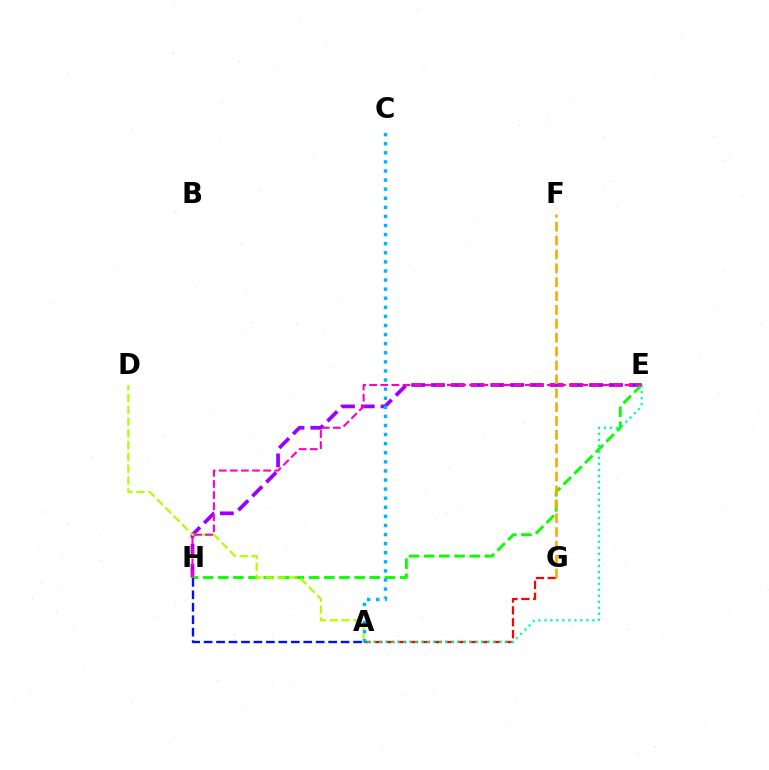{('A', 'G'): [{'color': '#ff0000', 'line_style': 'dashed', 'thickness': 1.61}], ('E', 'H'): [{'color': '#9b00ff', 'line_style': 'dashed', 'thickness': 2.69}, {'color': '#08ff00', 'line_style': 'dashed', 'thickness': 2.06}, {'color': '#ff00bd', 'line_style': 'dashed', 'thickness': 1.51}], ('A', 'H'): [{'color': '#0010ff', 'line_style': 'dashed', 'thickness': 1.69}], ('A', 'D'): [{'color': '#b3ff00', 'line_style': 'dashed', 'thickness': 1.6}], ('F', 'G'): [{'color': '#ffa500', 'line_style': 'dashed', 'thickness': 1.89}], ('A', 'E'): [{'color': '#00ff9d', 'line_style': 'dotted', 'thickness': 1.63}], ('A', 'C'): [{'color': '#00b5ff', 'line_style': 'dotted', 'thickness': 2.47}]}